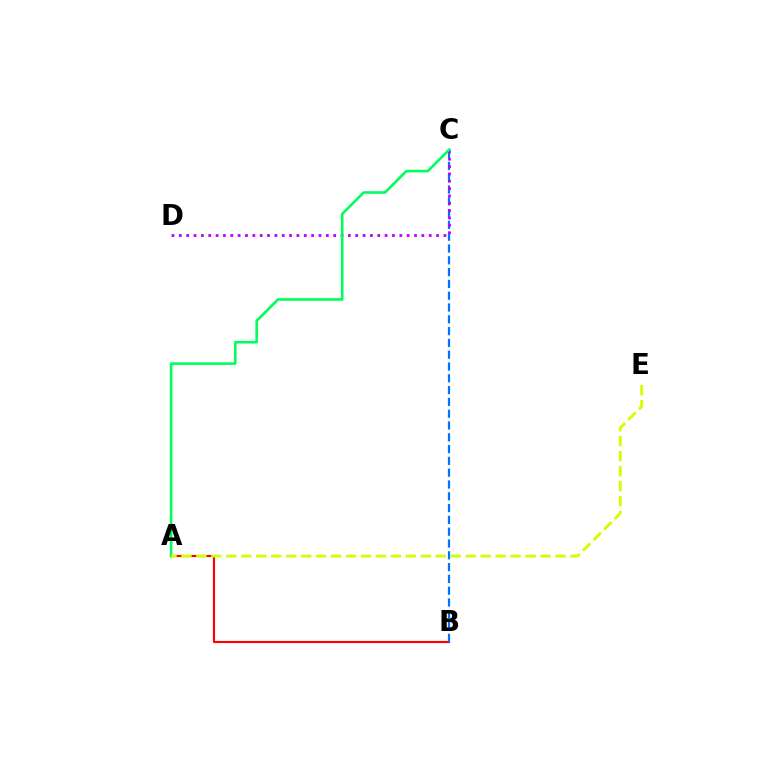{('A', 'B'): [{'color': '#ff0000', 'line_style': 'solid', 'thickness': 1.55}], ('B', 'C'): [{'color': '#0074ff', 'line_style': 'dashed', 'thickness': 1.6}], ('C', 'D'): [{'color': '#b900ff', 'line_style': 'dotted', 'thickness': 2.0}], ('A', 'C'): [{'color': '#00ff5c', 'line_style': 'solid', 'thickness': 1.89}], ('A', 'E'): [{'color': '#d1ff00', 'line_style': 'dashed', 'thickness': 2.03}]}